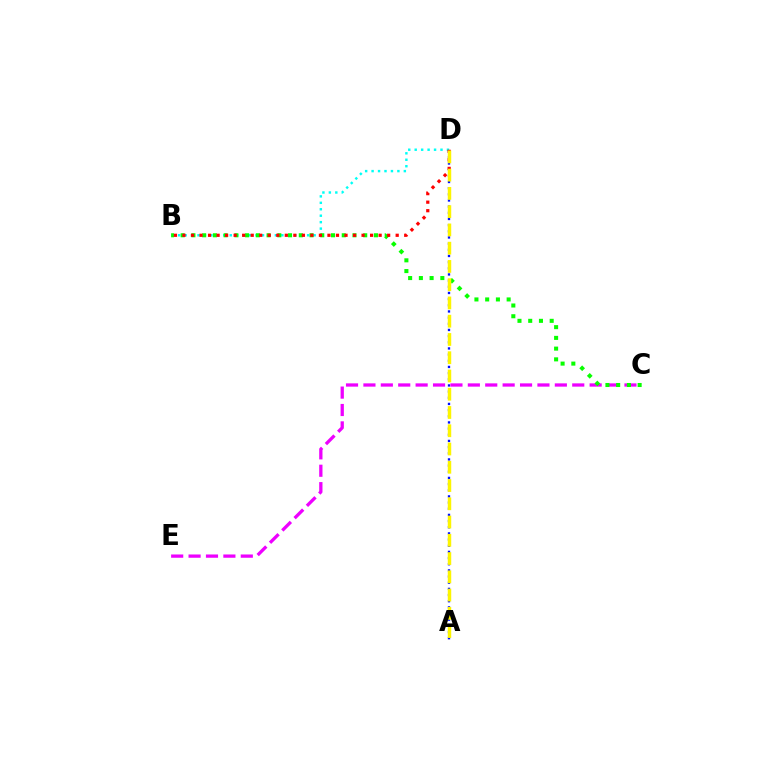{('B', 'D'): [{'color': '#00fff6', 'line_style': 'dotted', 'thickness': 1.75}, {'color': '#ff0000', 'line_style': 'dotted', 'thickness': 2.32}], ('A', 'D'): [{'color': '#0010ff', 'line_style': 'dotted', 'thickness': 1.68}, {'color': '#fcf500', 'line_style': 'dashed', 'thickness': 2.48}], ('C', 'E'): [{'color': '#ee00ff', 'line_style': 'dashed', 'thickness': 2.36}], ('B', 'C'): [{'color': '#08ff00', 'line_style': 'dotted', 'thickness': 2.92}]}